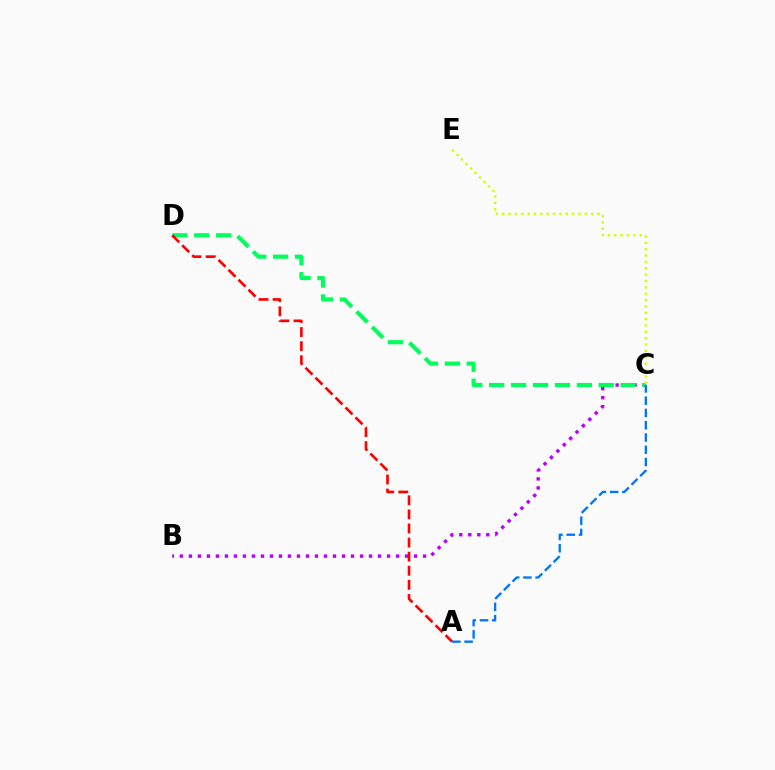{('B', 'C'): [{'color': '#b900ff', 'line_style': 'dotted', 'thickness': 2.45}], ('C', 'D'): [{'color': '#00ff5c', 'line_style': 'dashed', 'thickness': 2.98}], ('A', 'D'): [{'color': '#ff0000', 'line_style': 'dashed', 'thickness': 1.92}], ('A', 'C'): [{'color': '#0074ff', 'line_style': 'dashed', 'thickness': 1.67}], ('C', 'E'): [{'color': '#d1ff00', 'line_style': 'dotted', 'thickness': 1.73}]}